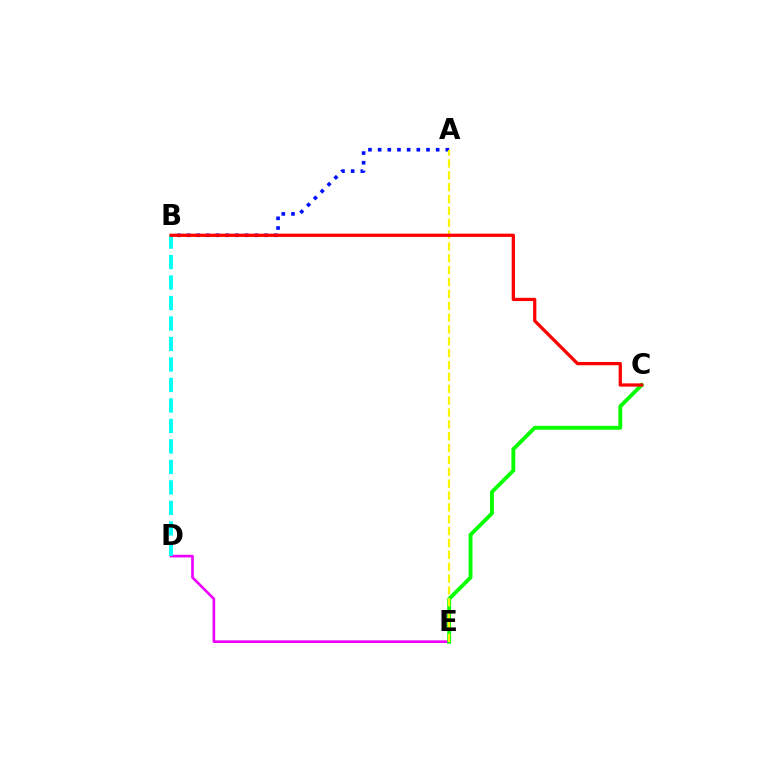{('D', 'E'): [{'color': '#ee00ff', 'line_style': 'solid', 'thickness': 1.9}], ('B', 'D'): [{'color': '#00fff6', 'line_style': 'dashed', 'thickness': 2.78}], ('C', 'E'): [{'color': '#08ff00', 'line_style': 'solid', 'thickness': 2.79}], ('A', 'B'): [{'color': '#0010ff', 'line_style': 'dotted', 'thickness': 2.63}], ('A', 'E'): [{'color': '#fcf500', 'line_style': 'dashed', 'thickness': 1.61}], ('B', 'C'): [{'color': '#ff0000', 'line_style': 'solid', 'thickness': 2.34}]}